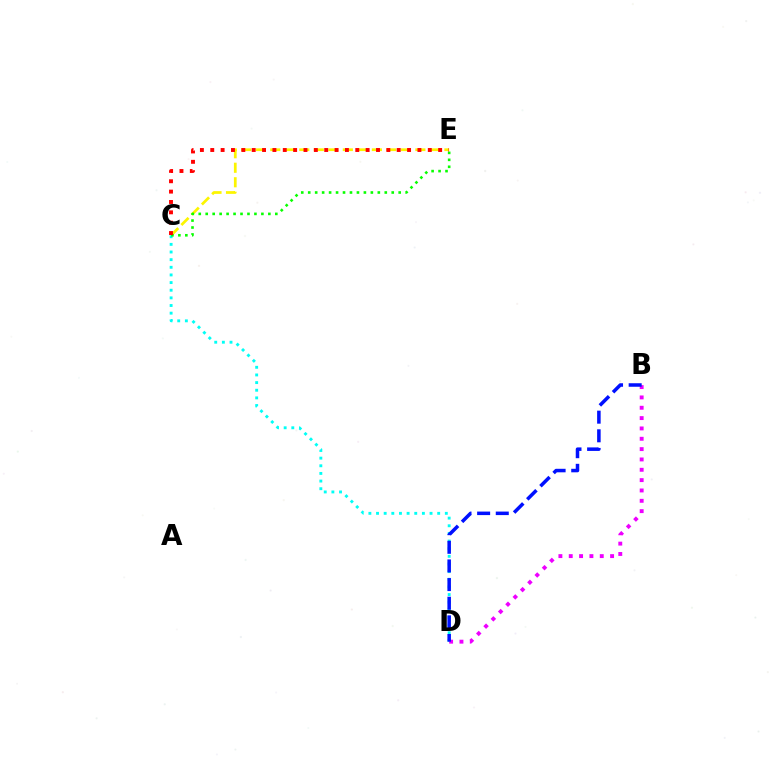{('C', 'E'): [{'color': '#fcf500', 'line_style': 'dashed', 'thickness': 1.97}, {'color': '#08ff00', 'line_style': 'dotted', 'thickness': 1.89}, {'color': '#ff0000', 'line_style': 'dotted', 'thickness': 2.81}], ('C', 'D'): [{'color': '#00fff6', 'line_style': 'dotted', 'thickness': 2.08}], ('B', 'D'): [{'color': '#ee00ff', 'line_style': 'dotted', 'thickness': 2.81}, {'color': '#0010ff', 'line_style': 'dashed', 'thickness': 2.53}]}